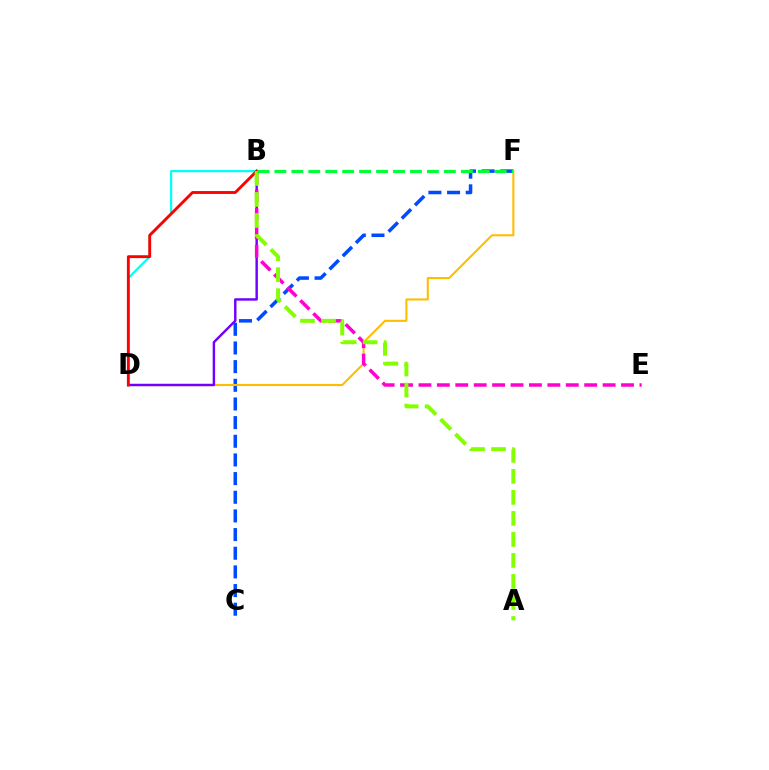{('C', 'F'): [{'color': '#004bff', 'line_style': 'dashed', 'thickness': 2.54}], ('D', 'F'): [{'color': '#ffbd00', 'line_style': 'solid', 'thickness': 1.51}], ('B', 'D'): [{'color': '#7200ff', 'line_style': 'solid', 'thickness': 1.75}, {'color': '#00fff6', 'line_style': 'solid', 'thickness': 1.59}, {'color': '#ff0000', 'line_style': 'solid', 'thickness': 2.07}], ('B', 'E'): [{'color': '#ff00cf', 'line_style': 'dashed', 'thickness': 2.5}], ('A', 'B'): [{'color': '#84ff00', 'line_style': 'dashed', 'thickness': 2.86}], ('B', 'F'): [{'color': '#00ff39', 'line_style': 'dashed', 'thickness': 2.3}]}